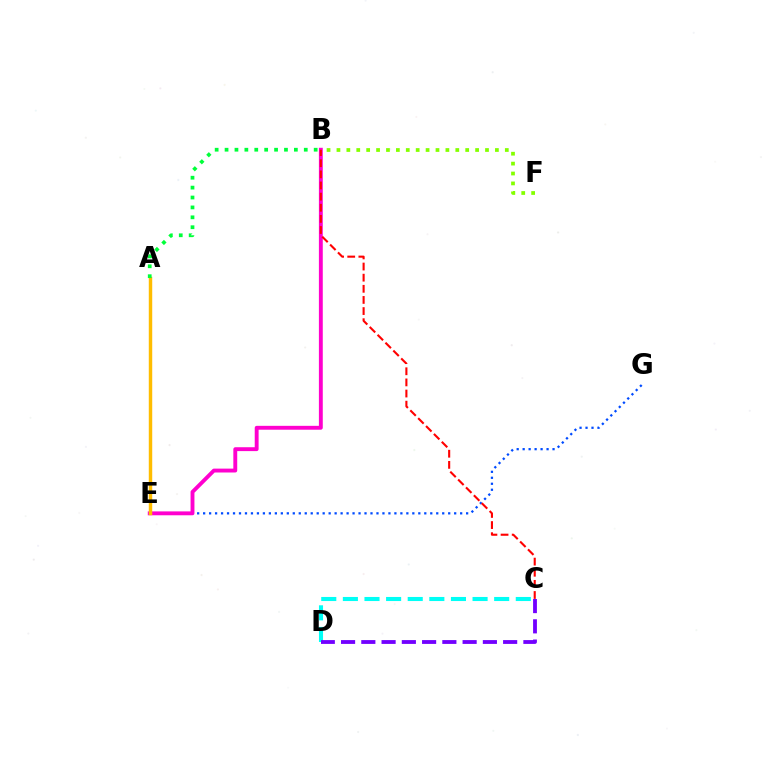{('B', 'F'): [{'color': '#84ff00', 'line_style': 'dotted', 'thickness': 2.69}], ('E', 'G'): [{'color': '#004bff', 'line_style': 'dotted', 'thickness': 1.62}], ('B', 'E'): [{'color': '#ff00cf', 'line_style': 'solid', 'thickness': 2.79}], ('A', 'E'): [{'color': '#ffbd00', 'line_style': 'solid', 'thickness': 2.48}], ('C', 'D'): [{'color': '#00fff6', 'line_style': 'dashed', 'thickness': 2.94}, {'color': '#7200ff', 'line_style': 'dashed', 'thickness': 2.75}], ('B', 'C'): [{'color': '#ff0000', 'line_style': 'dashed', 'thickness': 1.51}], ('A', 'B'): [{'color': '#00ff39', 'line_style': 'dotted', 'thickness': 2.69}]}